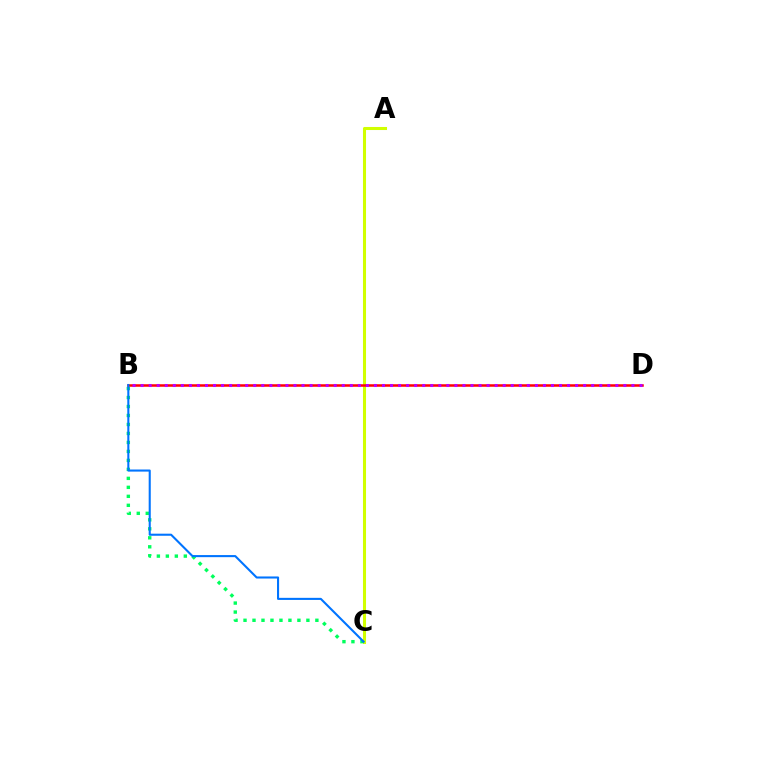{('A', 'C'): [{'color': '#d1ff00', 'line_style': 'solid', 'thickness': 2.2}], ('B', 'C'): [{'color': '#00ff5c', 'line_style': 'dotted', 'thickness': 2.44}, {'color': '#0074ff', 'line_style': 'solid', 'thickness': 1.5}], ('B', 'D'): [{'color': '#ff0000', 'line_style': 'solid', 'thickness': 1.81}, {'color': '#b900ff', 'line_style': 'dotted', 'thickness': 2.19}]}